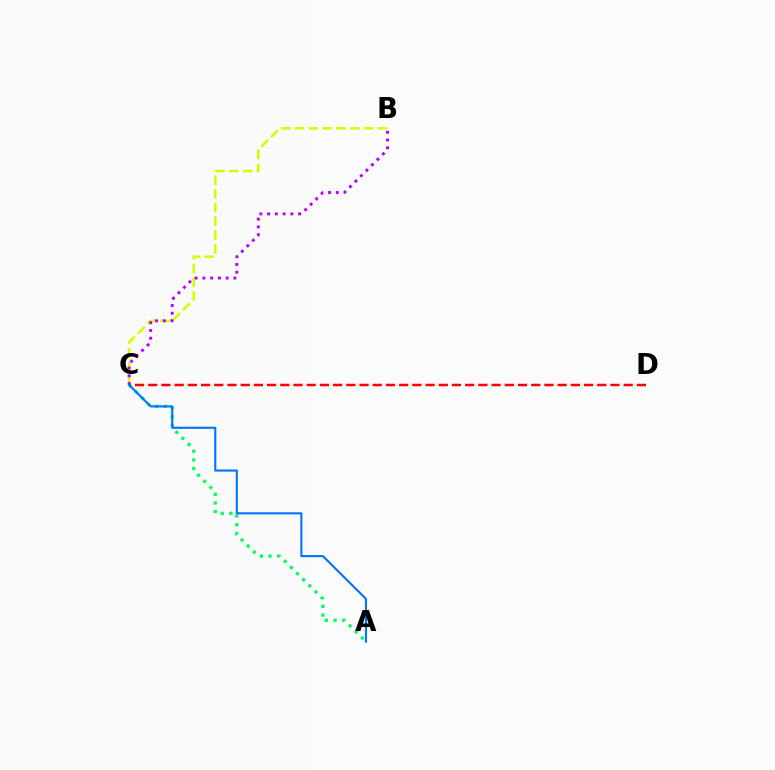{('A', 'C'): [{'color': '#00ff5c', 'line_style': 'dotted', 'thickness': 2.36}, {'color': '#0074ff', 'line_style': 'solid', 'thickness': 1.52}], ('B', 'C'): [{'color': '#d1ff00', 'line_style': 'dashed', 'thickness': 1.87}, {'color': '#b900ff', 'line_style': 'dotted', 'thickness': 2.11}], ('C', 'D'): [{'color': '#ff0000', 'line_style': 'dashed', 'thickness': 1.79}]}